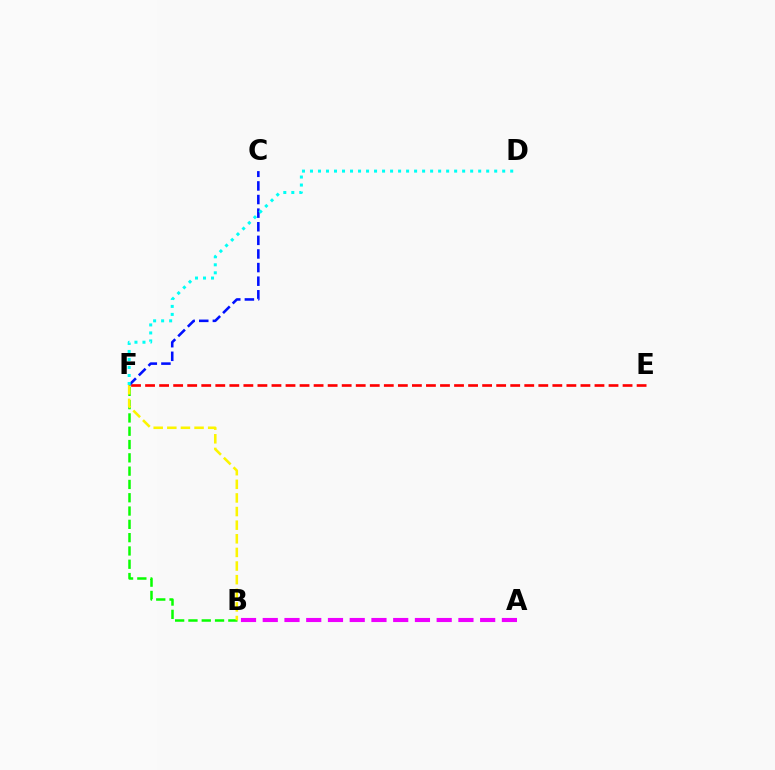{('A', 'B'): [{'color': '#ee00ff', 'line_style': 'dashed', 'thickness': 2.95}], ('B', 'F'): [{'color': '#08ff00', 'line_style': 'dashed', 'thickness': 1.81}, {'color': '#fcf500', 'line_style': 'dashed', 'thickness': 1.85}], ('E', 'F'): [{'color': '#ff0000', 'line_style': 'dashed', 'thickness': 1.91}], ('C', 'F'): [{'color': '#0010ff', 'line_style': 'dashed', 'thickness': 1.85}], ('D', 'F'): [{'color': '#00fff6', 'line_style': 'dotted', 'thickness': 2.18}]}